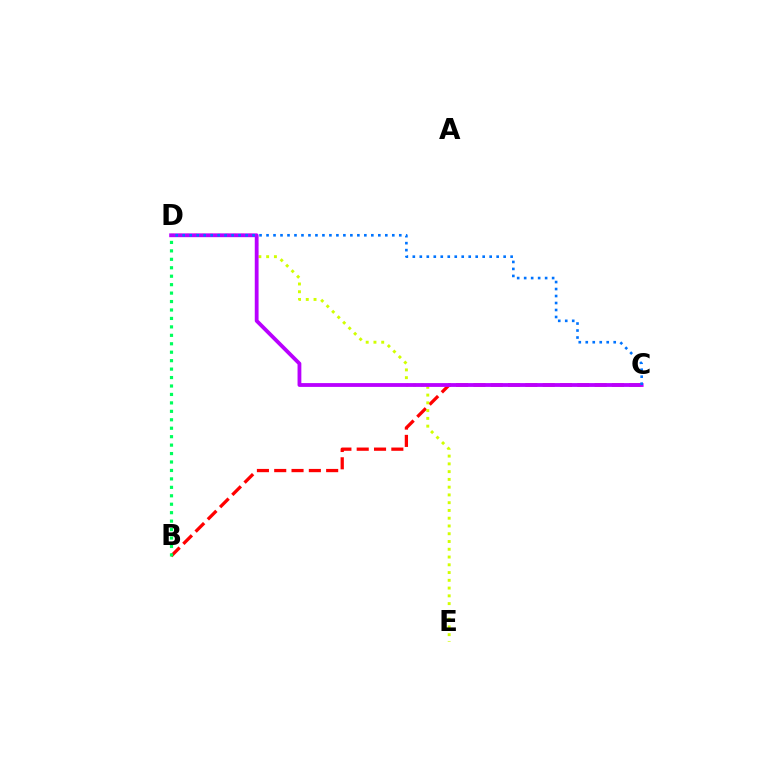{('B', 'C'): [{'color': '#ff0000', 'line_style': 'dashed', 'thickness': 2.35}], ('D', 'E'): [{'color': '#d1ff00', 'line_style': 'dotted', 'thickness': 2.11}], ('C', 'D'): [{'color': '#b900ff', 'line_style': 'solid', 'thickness': 2.74}, {'color': '#0074ff', 'line_style': 'dotted', 'thickness': 1.9}], ('B', 'D'): [{'color': '#00ff5c', 'line_style': 'dotted', 'thickness': 2.29}]}